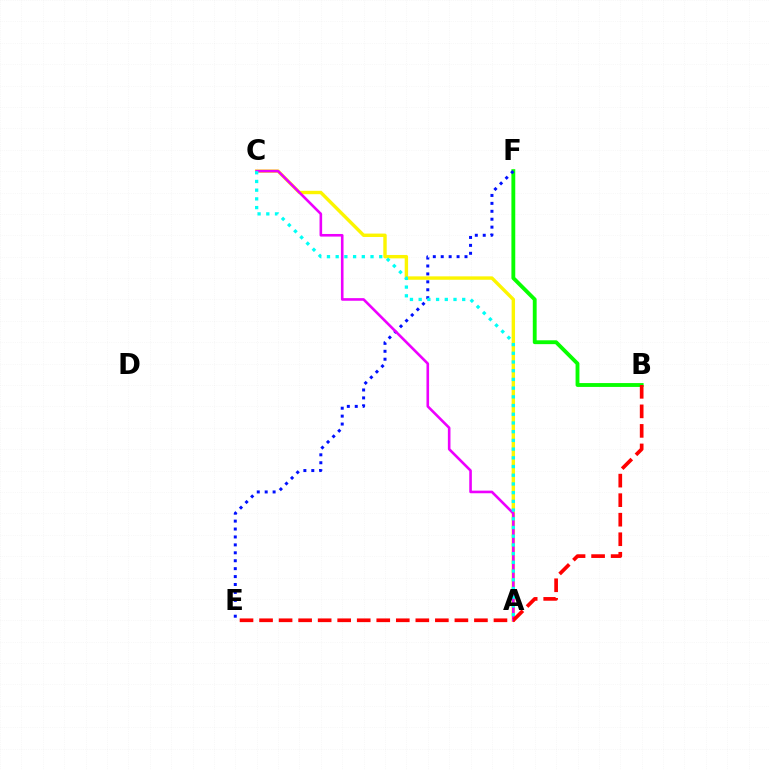{('B', 'F'): [{'color': '#08ff00', 'line_style': 'solid', 'thickness': 2.77}], ('A', 'C'): [{'color': '#fcf500', 'line_style': 'solid', 'thickness': 2.45}, {'color': '#ee00ff', 'line_style': 'solid', 'thickness': 1.88}, {'color': '#00fff6', 'line_style': 'dotted', 'thickness': 2.37}], ('E', 'F'): [{'color': '#0010ff', 'line_style': 'dotted', 'thickness': 2.15}], ('B', 'E'): [{'color': '#ff0000', 'line_style': 'dashed', 'thickness': 2.65}]}